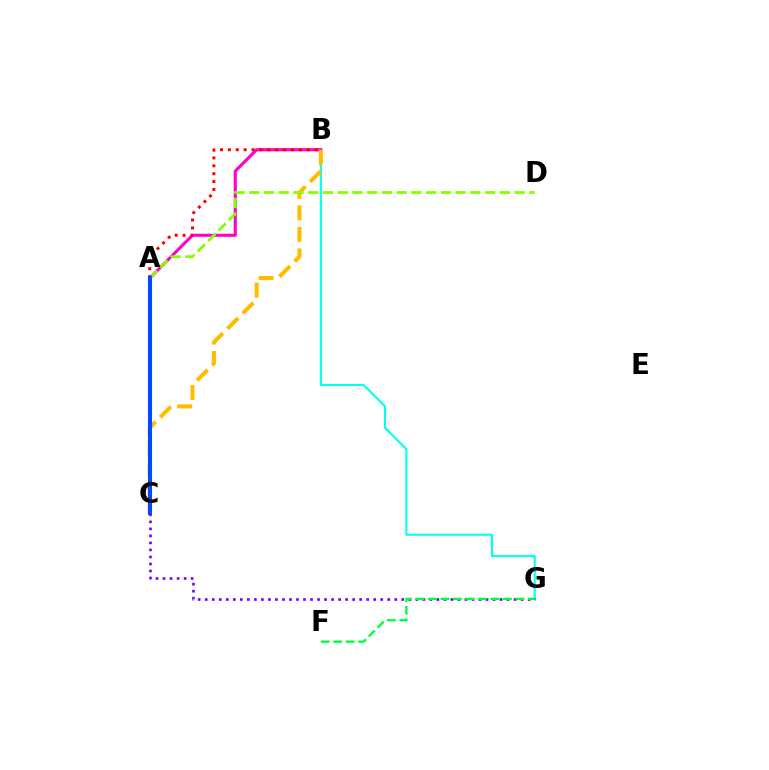{('B', 'G'): [{'color': '#00fff6', 'line_style': 'solid', 'thickness': 1.51}], ('C', 'G'): [{'color': '#7200ff', 'line_style': 'dotted', 'thickness': 1.91}], ('F', 'G'): [{'color': '#00ff39', 'line_style': 'dashed', 'thickness': 1.7}], ('A', 'B'): [{'color': '#ff00cf', 'line_style': 'solid', 'thickness': 2.23}, {'color': '#ff0000', 'line_style': 'dotted', 'thickness': 2.14}], ('B', 'C'): [{'color': '#ffbd00', 'line_style': 'dashed', 'thickness': 2.92}], ('A', 'D'): [{'color': '#84ff00', 'line_style': 'dashed', 'thickness': 2.0}], ('A', 'C'): [{'color': '#004bff', 'line_style': 'solid', 'thickness': 2.94}]}